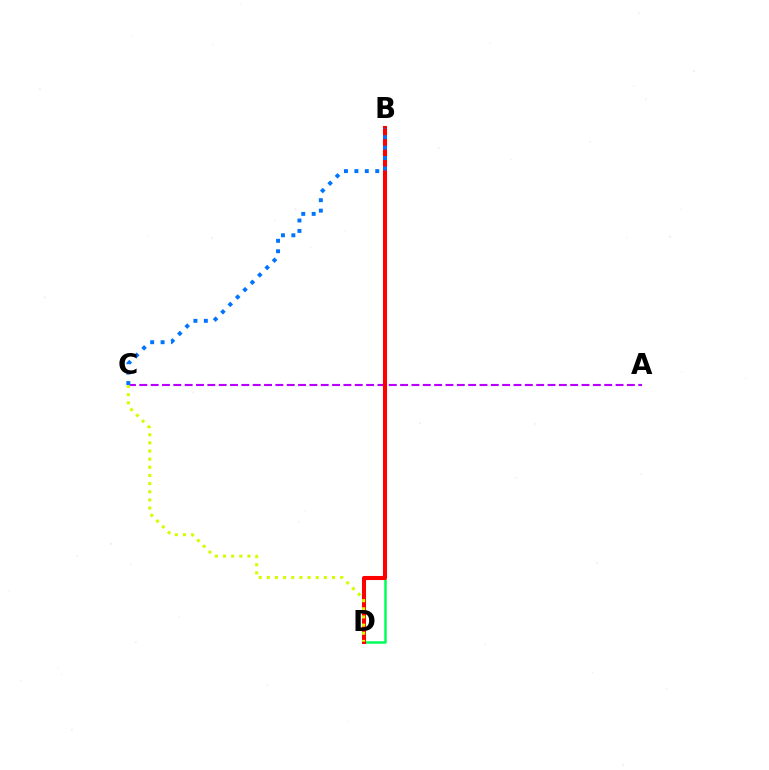{('A', 'C'): [{'color': '#b900ff', 'line_style': 'dashed', 'thickness': 1.54}], ('B', 'D'): [{'color': '#00ff5c', 'line_style': 'solid', 'thickness': 1.81}, {'color': '#ff0000', 'line_style': 'solid', 'thickness': 2.92}], ('B', 'C'): [{'color': '#0074ff', 'line_style': 'dotted', 'thickness': 2.83}], ('C', 'D'): [{'color': '#d1ff00', 'line_style': 'dotted', 'thickness': 2.21}]}